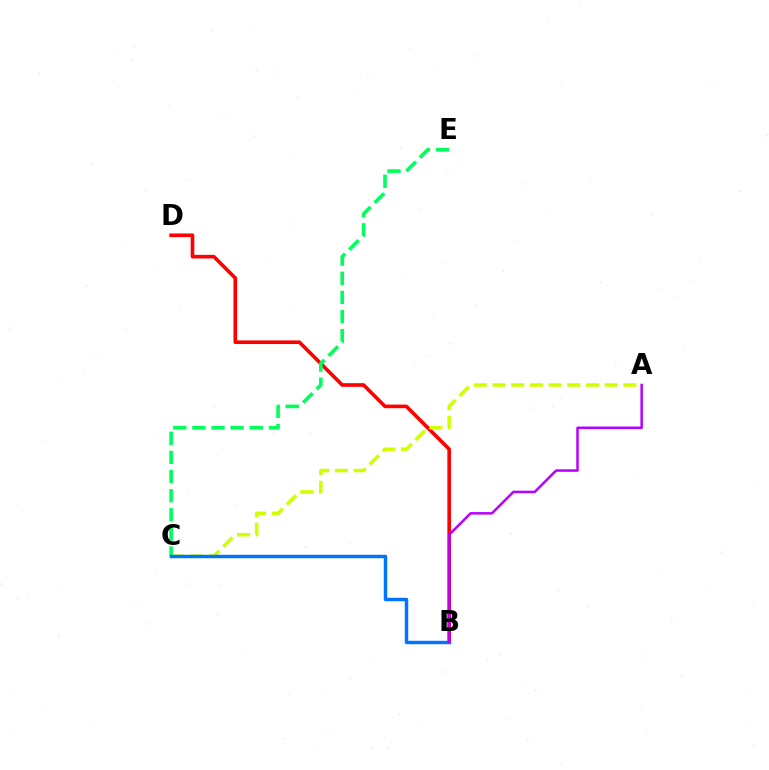{('B', 'D'): [{'color': '#ff0000', 'line_style': 'solid', 'thickness': 2.61}], ('A', 'C'): [{'color': '#d1ff00', 'line_style': 'dashed', 'thickness': 2.54}], ('C', 'E'): [{'color': '#00ff5c', 'line_style': 'dashed', 'thickness': 2.6}], ('B', 'C'): [{'color': '#0074ff', 'line_style': 'solid', 'thickness': 2.48}], ('A', 'B'): [{'color': '#b900ff', 'line_style': 'solid', 'thickness': 1.81}]}